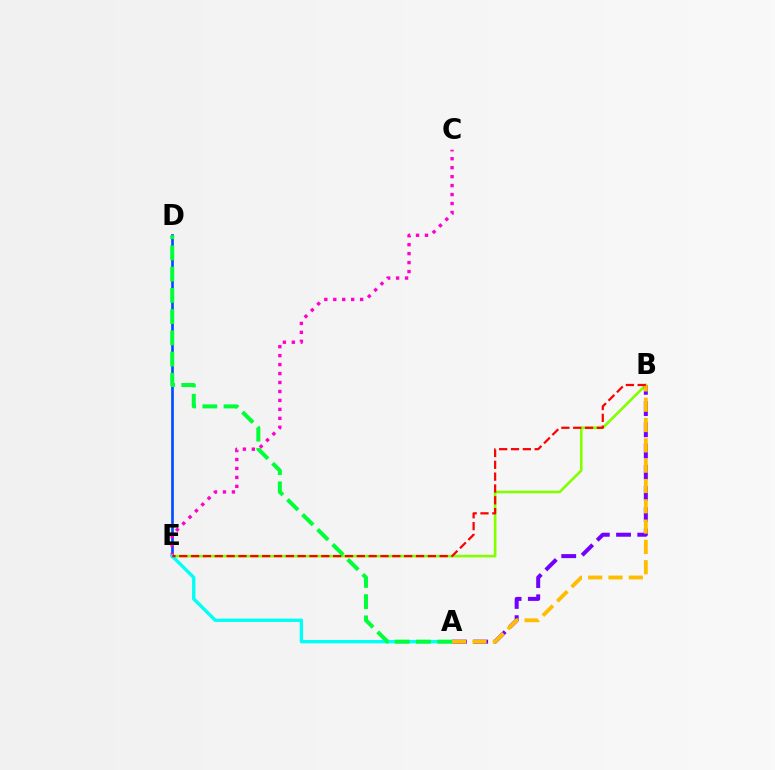{('B', 'E'): [{'color': '#84ff00', 'line_style': 'solid', 'thickness': 1.9}, {'color': '#ff0000', 'line_style': 'dashed', 'thickness': 1.61}], ('D', 'E'): [{'color': '#004bff', 'line_style': 'solid', 'thickness': 1.92}], ('A', 'B'): [{'color': '#7200ff', 'line_style': 'dashed', 'thickness': 2.88}, {'color': '#ffbd00', 'line_style': 'dashed', 'thickness': 2.76}], ('C', 'E'): [{'color': '#ff00cf', 'line_style': 'dotted', 'thickness': 2.43}], ('A', 'E'): [{'color': '#00fff6', 'line_style': 'solid', 'thickness': 2.42}], ('A', 'D'): [{'color': '#00ff39', 'line_style': 'dashed', 'thickness': 2.88}]}